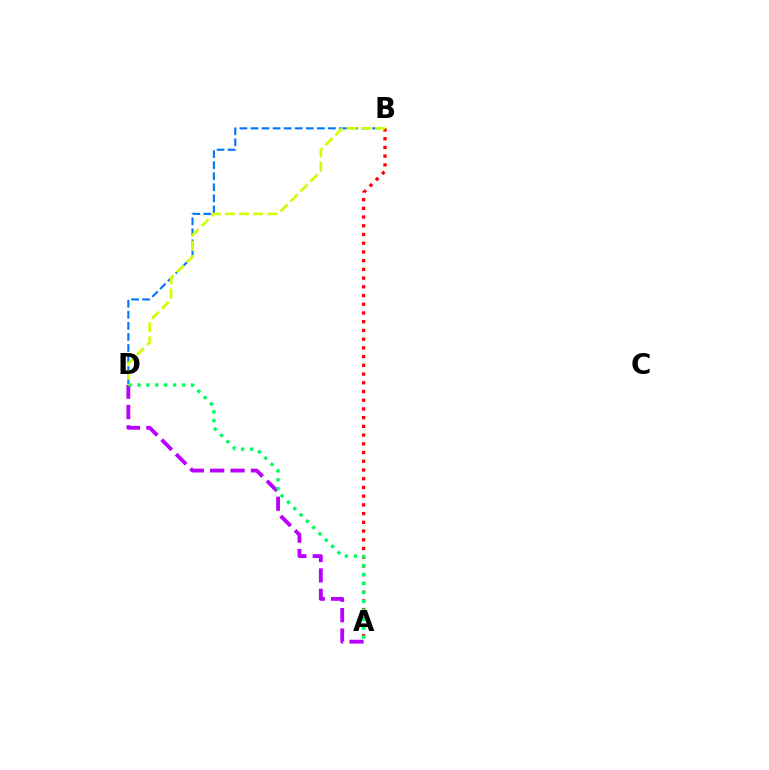{('A', 'D'): [{'color': '#b900ff', 'line_style': 'dashed', 'thickness': 2.77}, {'color': '#00ff5c', 'line_style': 'dotted', 'thickness': 2.42}], ('B', 'D'): [{'color': '#0074ff', 'line_style': 'dashed', 'thickness': 1.5}, {'color': '#d1ff00', 'line_style': 'dashed', 'thickness': 1.92}], ('A', 'B'): [{'color': '#ff0000', 'line_style': 'dotted', 'thickness': 2.37}]}